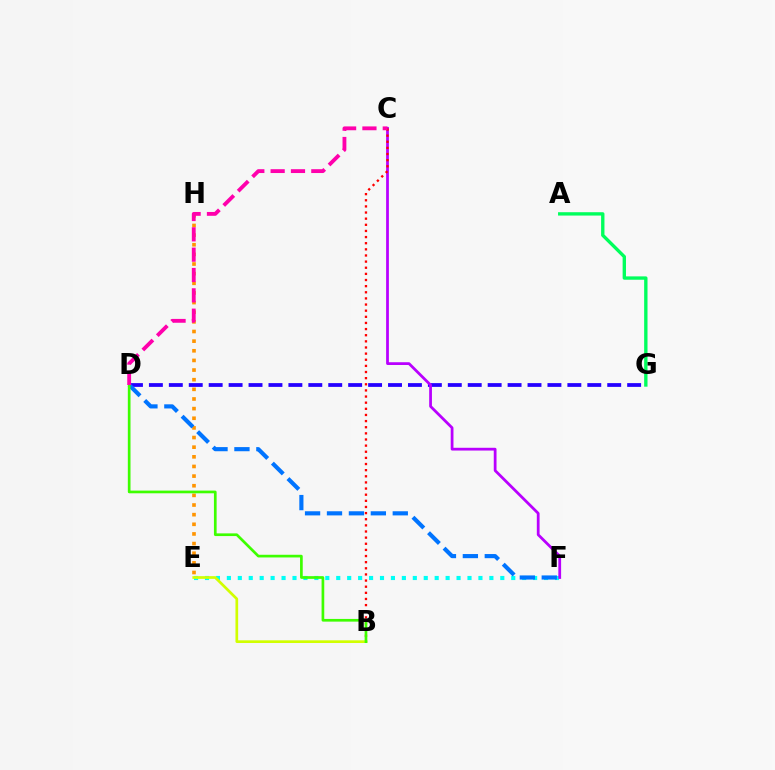{('E', 'F'): [{'color': '#00fff6', 'line_style': 'dotted', 'thickness': 2.97}], ('D', 'G'): [{'color': '#2500ff', 'line_style': 'dashed', 'thickness': 2.71}], ('A', 'G'): [{'color': '#00ff5c', 'line_style': 'solid', 'thickness': 2.42}], ('C', 'F'): [{'color': '#b900ff', 'line_style': 'solid', 'thickness': 1.99}], ('E', 'H'): [{'color': '#ff9400', 'line_style': 'dotted', 'thickness': 2.62}], ('B', 'C'): [{'color': '#ff0000', 'line_style': 'dotted', 'thickness': 1.67}], ('B', 'E'): [{'color': '#d1ff00', 'line_style': 'solid', 'thickness': 1.94}], ('D', 'F'): [{'color': '#0074ff', 'line_style': 'dashed', 'thickness': 2.98}], ('B', 'D'): [{'color': '#3dff00', 'line_style': 'solid', 'thickness': 1.93}], ('C', 'D'): [{'color': '#ff00ac', 'line_style': 'dashed', 'thickness': 2.76}]}